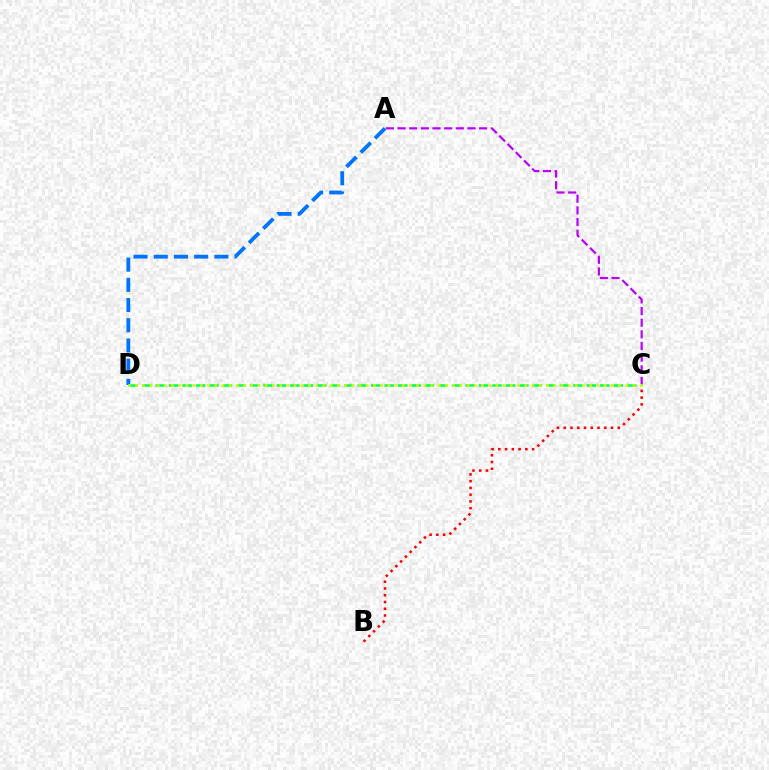{('A', 'D'): [{'color': '#0074ff', 'line_style': 'dashed', 'thickness': 2.74}], ('B', 'C'): [{'color': '#ff0000', 'line_style': 'dotted', 'thickness': 1.83}], ('A', 'C'): [{'color': '#b900ff', 'line_style': 'dashed', 'thickness': 1.58}], ('C', 'D'): [{'color': '#00ff5c', 'line_style': 'dashed', 'thickness': 1.83}, {'color': '#d1ff00', 'line_style': 'dotted', 'thickness': 1.96}]}